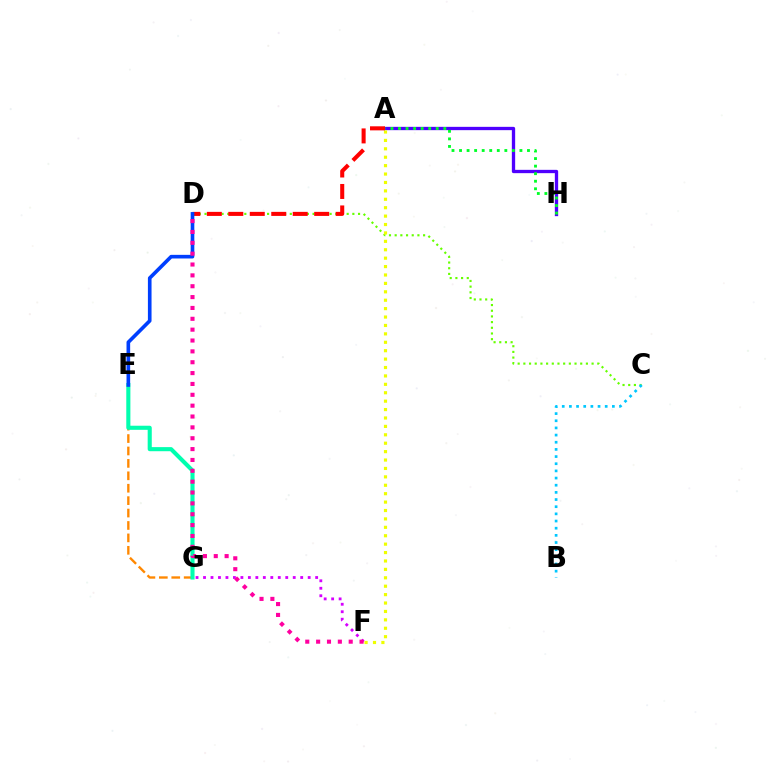{('A', 'H'): [{'color': '#4f00ff', 'line_style': 'solid', 'thickness': 2.39}, {'color': '#00ff27', 'line_style': 'dotted', 'thickness': 2.05}], ('E', 'G'): [{'color': '#ff8800', 'line_style': 'dashed', 'thickness': 1.69}, {'color': '#00ffaf', 'line_style': 'solid', 'thickness': 2.95}], ('C', 'D'): [{'color': '#66ff00', 'line_style': 'dotted', 'thickness': 1.54}], ('F', 'G'): [{'color': '#d600ff', 'line_style': 'dotted', 'thickness': 2.03}], ('A', 'F'): [{'color': '#eeff00', 'line_style': 'dotted', 'thickness': 2.29}], ('A', 'D'): [{'color': '#ff0000', 'line_style': 'dashed', 'thickness': 2.92}], ('B', 'C'): [{'color': '#00c7ff', 'line_style': 'dotted', 'thickness': 1.95}], ('D', 'E'): [{'color': '#003fff', 'line_style': 'solid', 'thickness': 2.62}], ('D', 'F'): [{'color': '#ff00a0', 'line_style': 'dotted', 'thickness': 2.95}]}